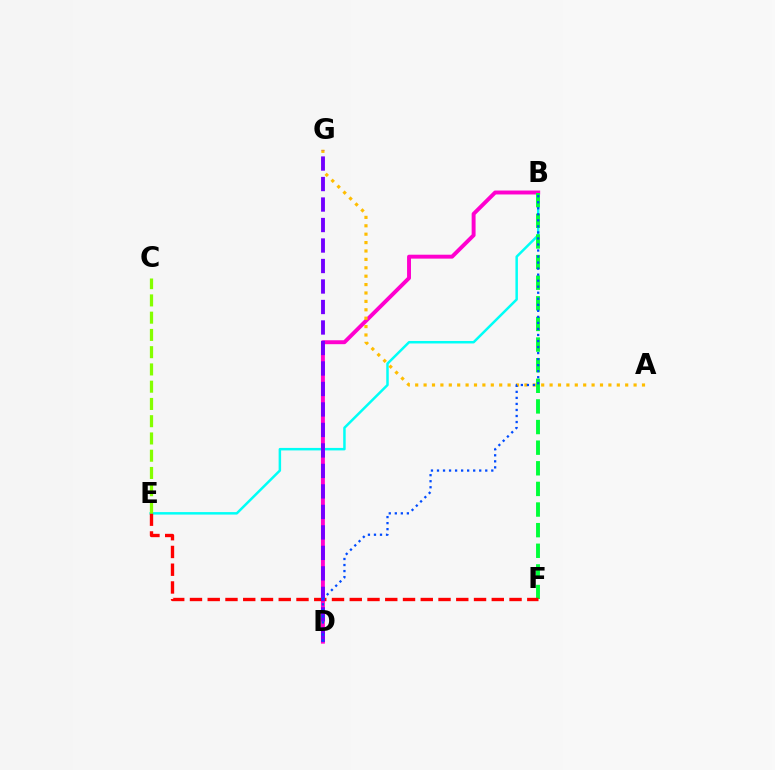{('B', 'E'): [{'color': '#00fff6', 'line_style': 'solid', 'thickness': 1.79}], ('B', 'D'): [{'color': '#ff00cf', 'line_style': 'solid', 'thickness': 2.82}, {'color': '#004bff', 'line_style': 'dotted', 'thickness': 1.64}], ('B', 'F'): [{'color': '#00ff39', 'line_style': 'dashed', 'thickness': 2.8}], ('A', 'G'): [{'color': '#ffbd00', 'line_style': 'dotted', 'thickness': 2.28}], ('E', 'F'): [{'color': '#ff0000', 'line_style': 'dashed', 'thickness': 2.41}], ('D', 'G'): [{'color': '#7200ff', 'line_style': 'dashed', 'thickness': 2.78}], ('C', 'E'): [{'color': '#84ff00', 'line_style': 'dashed', 'thickness': 2.34}]}